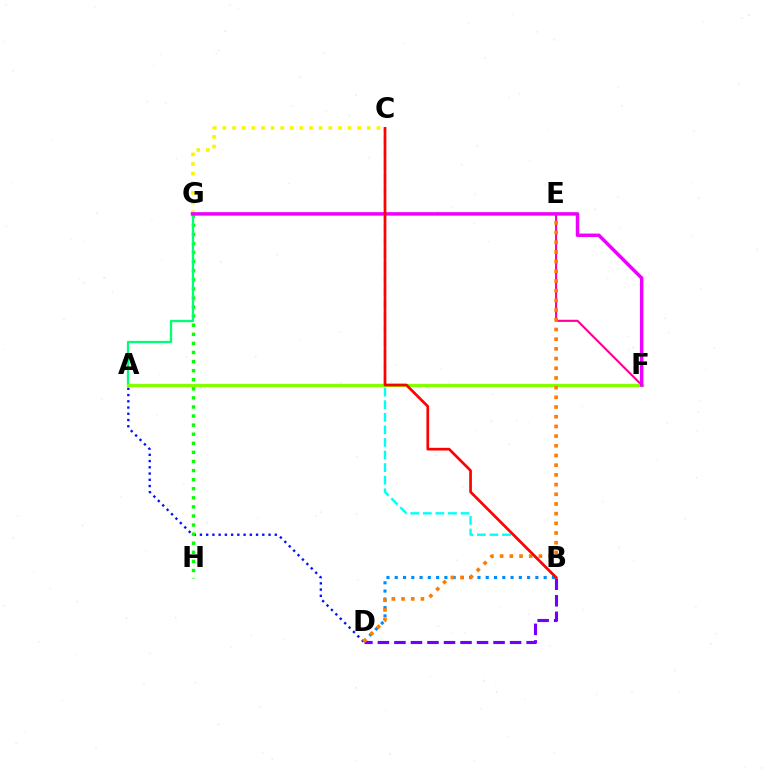{('E', 'F'): [{'color': '#ff0094', 'line_style': 'solid', 'thickness': 1.53}], ('A', 'D'): [{'color': '#0010ff', 'line_style': 'dotted', 'thickness': 1.69}], ('G', 'H'): [{'color': '#08ff00', 'line_style': 'dotted', 'thickness': 2.47}], ('A', 'G'): [{'color': '#00ff74', 'line_style': 'solid', 'thickness': 1.66}], ('B', 'C'): [{'color': '#00fff6', 'line_style': 'dashed', 'thickness': 1.71}, {'color': '#ff0000', 'line_style': 'solid', 'thickness': 1.94}], ('B', 'D'): [{'color': '#008cff', 'line_style': 'dotted', 'thickness': 2.25}, {'color': '#7200ff', 'line_style': 'dashed', 'thickness': 2.24}], ('A', 'F'): [{'color': '#84ff00', 'line_style': 'solid', 'thickness': 2.37}], ('D', 'E'): [{'color': '#ff7c00', 'line_style': 'dotted', 'thickness': 2.63}], ('C', 'G'): [{'color': '#fcf500', 'line_style': 'dotted', 'thickness': 2.62}], ('F', 'G'): [{'color': '#ee00ff', 'line_style': 'solid', 'thickness': 2.5}]}